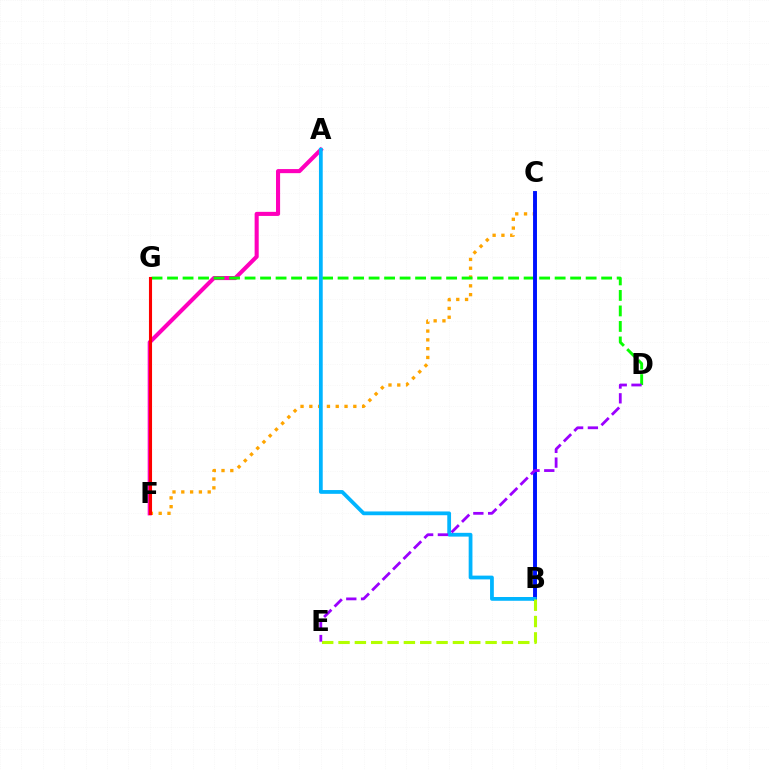{('C', 'F'): [{'color': '#ffa500', 'line_style': 'dotted', 'thickness': 2.39}], ('B', 'C'): [{'color': '#00ff9d', 'line_style': 'solid', 'thickness': 2.03}, {'color': '#0010ff', 'line_style': 'solid', 'thickness': 2.8}], ('A', 'F'): [{'color': '#ff00bd', 'line_style': 'solid', 'thickness': 2.94}], ('D', 'G'): [{'color': '#08ff00', 'line_style': 'dashed', 'thickness': 2.11}], ('F', 'G'): [{'color': '#ff0000', 'line_style': 'solid', 'thickness': 2.23}], ('A', 'B'): [{'color': '#00b5ff', 'line_style': 'solid', 'thickness': 2.71}], ('B', 'E'): [{'color': '#b3ff00', 'line_style': 'dashed', 'thickness': 2.22}], ('D', 'E'): [{'color': '#9b00ff', 'line_style': 'dashed', 'thickness': 2.01}]}